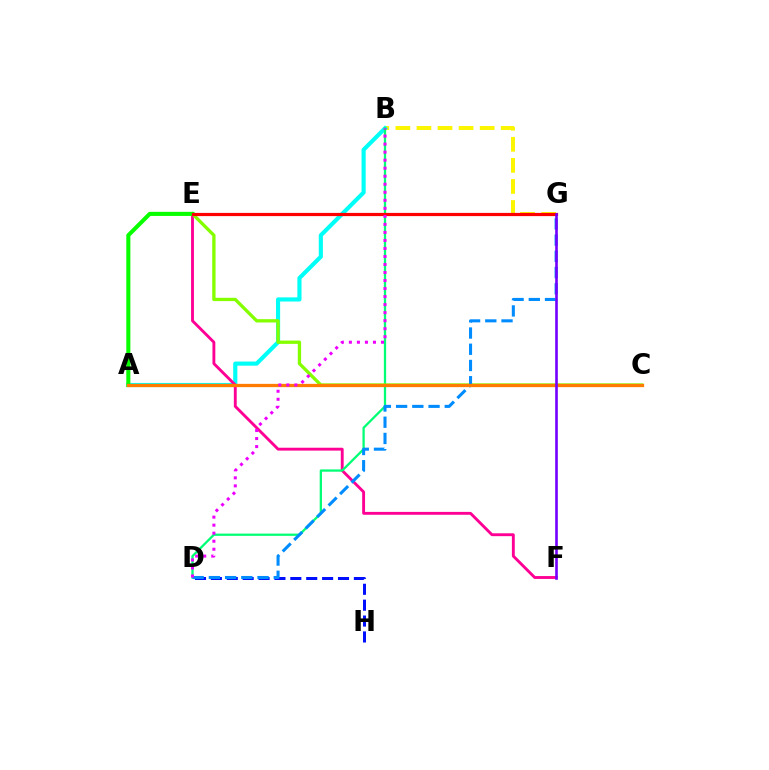{('B', 'G'): [{'color': '#fcf500', 'line_style': 'dashed', 'thickness': 2.86}], ('A', 'B'): [{'color': '#00fff6', 'line_style': 'solid', 'thickness': 2.98}], ('E', 'F'): [{'color': '#ff0094', 'line_style': 'solid', 'thickness': 2.07}], ('B', 'D'): [{'color': '#00ff74', 'line_style': 'solid', 'thickness': 1.64}, {'color': '#ee00ff', 'line_style': 'dotted', 'thickness': 2.18}], ('D', 'H'): [{'color': '#0010ff', 'line_style': 'dashed', 'thickness': 2.16}], ('C', 'E'): [{'color': '#84ff00', 'line_style': 'solid', 'thickness': 2.39}], ('D', 'G'): [{'color': '#008cff', 'line_style': 'dashed', 'thickness': 2.2}], ('A', 'E'): [{'color': '#08ff00', 'line_style': 'solid', 'thickness': 2.94}], ('E', 'G'): [{'color': '#ff0000', 'line_style': 'solid', 'thickness': 2.31}], ('A', 'C'): [{'color': '#ff7c00', 'line_style': 'solid', 'thickness': 2.36}], ('F', 'G'): [{'color': '#7200ff', 'line_style': 'solid', 'thickness': 1.89}]}